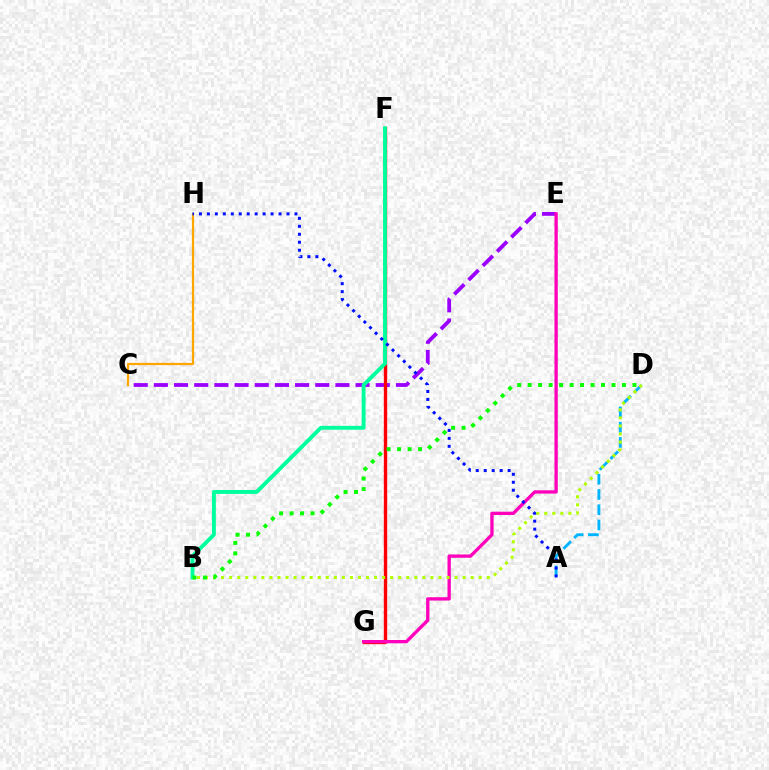{('C', 'H'): [{'color': '#ffa500', 'line_style': 'solid', 'thickness': 1.61}], ('C', 'E'): [{'color': '#9b00ff', 'line_style': 'dashed', 'thickness': 2.74}], ('A', 'D'): [{'color': '#00b5ff', 'line_style': 'dashed', 'thickness': 2.07}], ('F', 'G'): [{'color': '#ff0000', 'line_style': 'solid', 'thickness': 2.41}], ('E', 'G'): [{'color': '#ff00bd', 'line_style': 'solid', 'thickness': 2.39}], ('B', 'D'): [{'color': '#b3ff00', 'line_style': 'dotted', 'thickness': 2.19}, {'color': '#08ff00', 'line_style': 'dotted', 'thickness': 2.85}], ('B', 'F'): [{'color': '#00ff9d', 'line_style': 'solid', 'thickness': 2.8}], ('A', 'H'): [{'color': '#0010ff', 'line_style': 'dotted', 'thickness': 2.16}]}